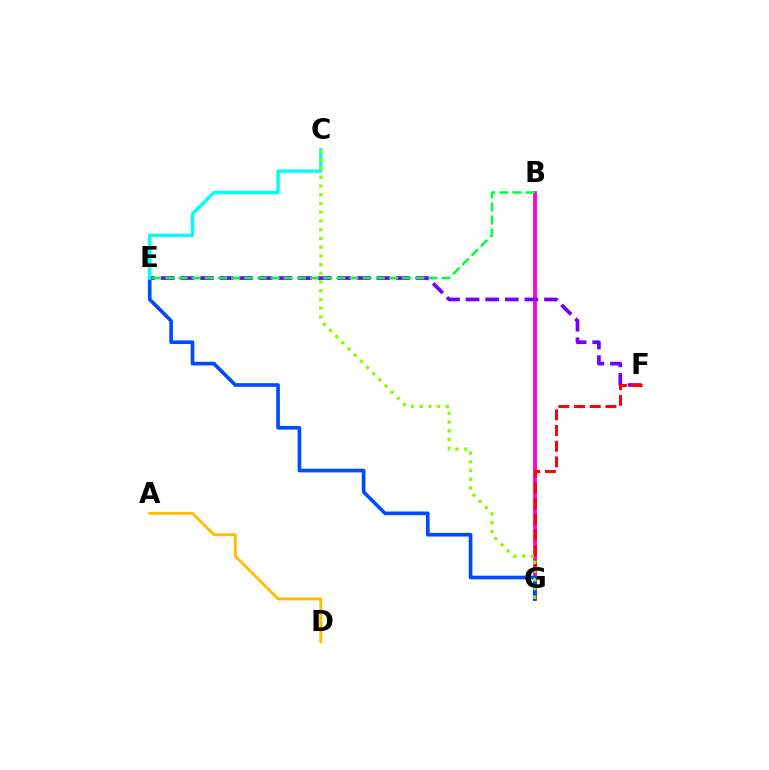{('B', 'G'): [{'color': '#ff00cf', 'line_style': 'solid', 'thickness': 2.73}], ('E', 'F'): [{'color': '#7200ff', 'line_style': 'dashed', 'thickness': 2.66}], ('F', 'G'): [{'color': '#ff0000', 'line_style': 'dashed', 'thickness': 2.13}], ('B', 'E'): [{'color': '#00ff39', 'line_style': 'dashed', 'thickness': 1.79}], ('E', 'G'): [{'color': '#004bff', 'line_style': 'solid', 'thickness': 2.62}], ('C', 'E'): [{'color': '#00fff6', 'line_style': 'solid', 'thickness': 2.47}], ('A', 'D'): [{'color': '#ffbd00', 'line_style': 'solid', 'thickness': 2.09}], ('C', 'G'): [{'color': '#84ff00', 'line_style': 'dotted', 'thickness': 2.37}]}